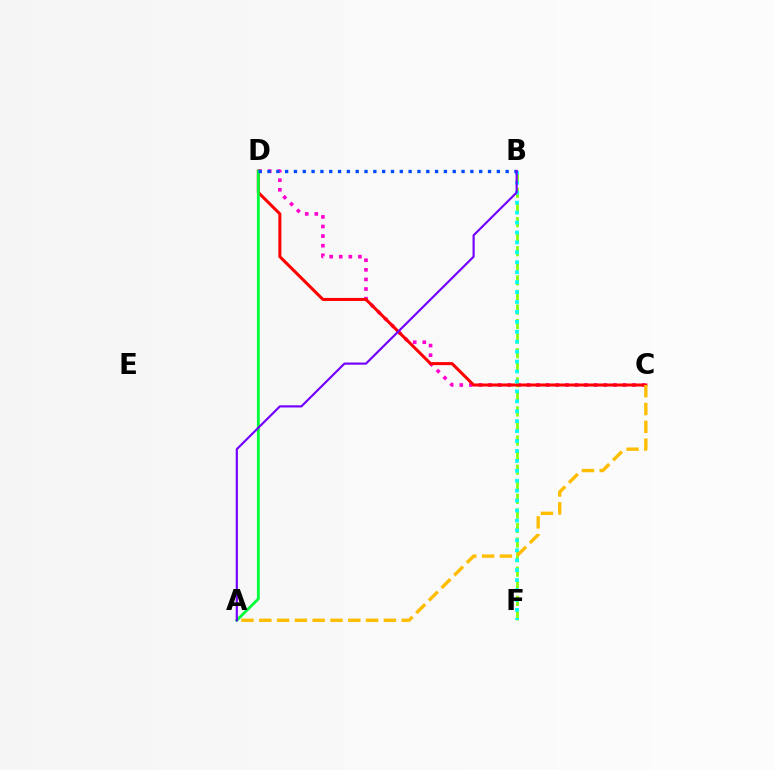{('C', 'D'): [{'color': '#ff00cf', 'line_style': 'dotted', 'thickness': 2.61}, {'color': '#ff0000', 'line_style': 'solid', 'thickness': 2.18}], ('B', 'F'): [{'color': '#84ff00', 'line_style': 'dashed', 'thickness': 1.98}, {'color': '#00fff6', 'line_style': 'dotted', 'thickness': 2.7}], ('A', 'D'): [{'color': '#00ff39', 'line_style': 'solid', 'thickness': 2.04}], ('B', 'D'): [{'color': '#004bff', 'line_style': 'dotted', 'thickness': 2.4}], ('A', 'B'): [{'color': '#7200ff', 'line_style': 'solid', 'thickness': 1.56}], ('A', 'C'): [{'color': '#ffbd00', 'line_style': 'dashed', 'thickness': 2.42}]}